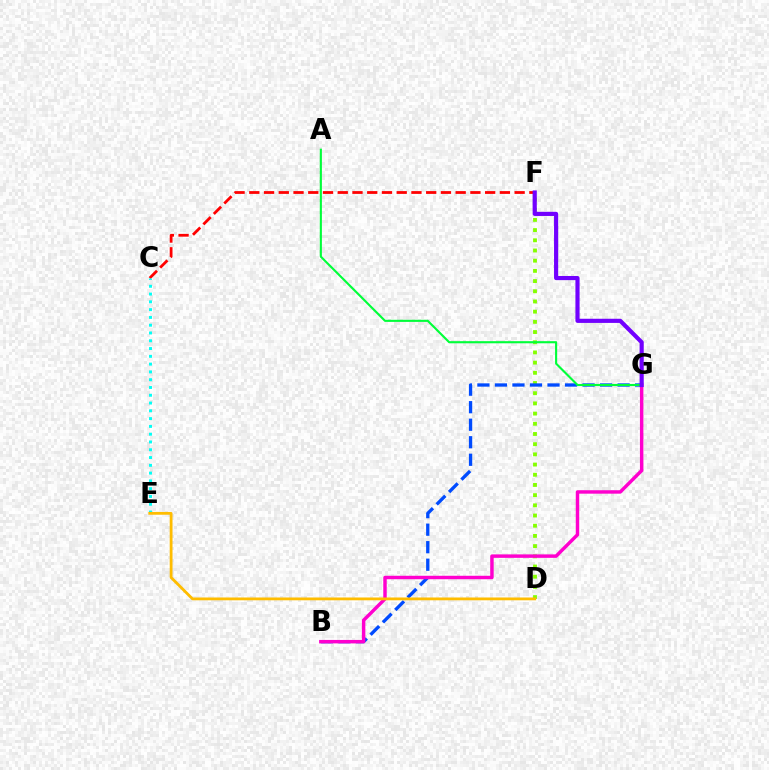{('D', 'F'): [{'color': '#84ff00', 'line_style': 'dotted', 'thickness': 2.77}], ('B', 'G'): [{'color': '#004bff', 'line_style': 'dashed', 'thickness': 2.38}, {'color': '#ff00cf', 'line_style': 'solid', 'thickness': 2.48}], ('C', 'F'): [{'color': '#ff0000', 'line_style': 'dashed', 'thickness': 2.0}], ('C', 'E'): [{'color': '#00fff6', 'line_style': 'dotted', 'thickness': 2.12}], ('A', 'G'): [{'color': '#00ff39', 'line_style': 'solid', 'thickness': 1.53}], ('F', 'G'): [{'color': '#7200ff', 'line_style': 'solid', 'thickness': 2.99}], ('D', 'E'): [{'color': '#ffbd00', 'line_style': 'solid', 'thickness': 2.01}]}